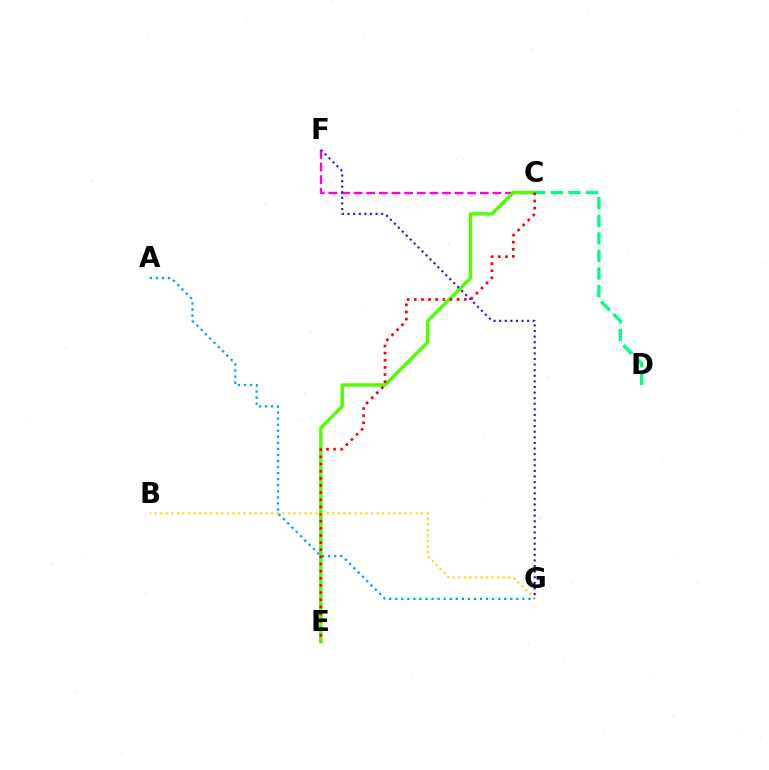{('C', 'F'): [{'color': '#ff00ed', 'line_style': 'dashed', 'thickness': 1.71}], ('C', 'E'): [{'color': '#4fff00', 'line_style': 'solid', 'thickness': 2.47}, {'color': '#ff0000', 'line_style': 'dotted', 'thickness': 1.94}], ('C', 'D'): [{'color': '#00ff86', 'line_style': 'dashed', 'thickness': 2.39}], ('A', 'G'): [{'color': '#009eff', 'line_style': 'dotted', 'thickness': 1.65}], ('B', 'G'): [{'color': '#ffd500', 'line_style': 'dotted', 'thickness': 1.51}], ('F', 'G'): [{'color': '#3700ff', 'line_style': 'dotted', 'thickness': 1.52}]}